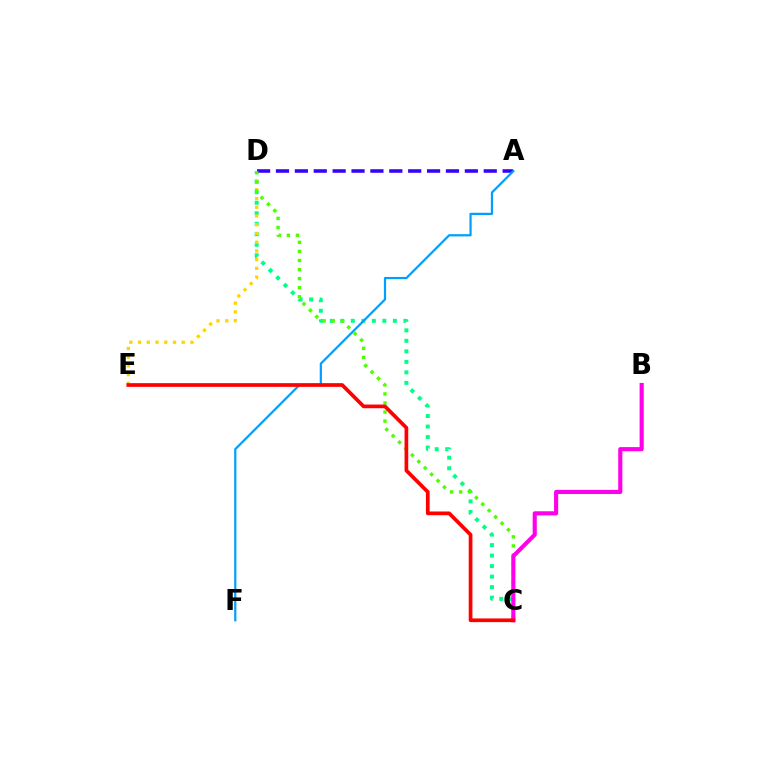{('C', 'D'): [{'color': '#00ff86', 'line_style': 'dotted', 'thickness': 2.86}, {'color': '#4fff00', 'line_style': 'dotted', 'thickness': 2.46}], ('D', 'E'): [{'color': '#ffd500', 'line_style': 'dotted', 'thickness': 2.37}], ('A', 'D'): [{'color': '#3700ff', 'line_style': 'dashed', 'thickness': 2.57}], ('A', 'F'): [{'color': '#009eff', 'line_style': 'solid', 'thickness': 1.6}], ('B', 'C'): [{'color': '#ff00ed', 'line_style': 'solid', 'thickness': 2.96}], ('C', 'E'): [{'color': '#ff0000', 'line_style': 'solid', 'thickness': 2.67}]}